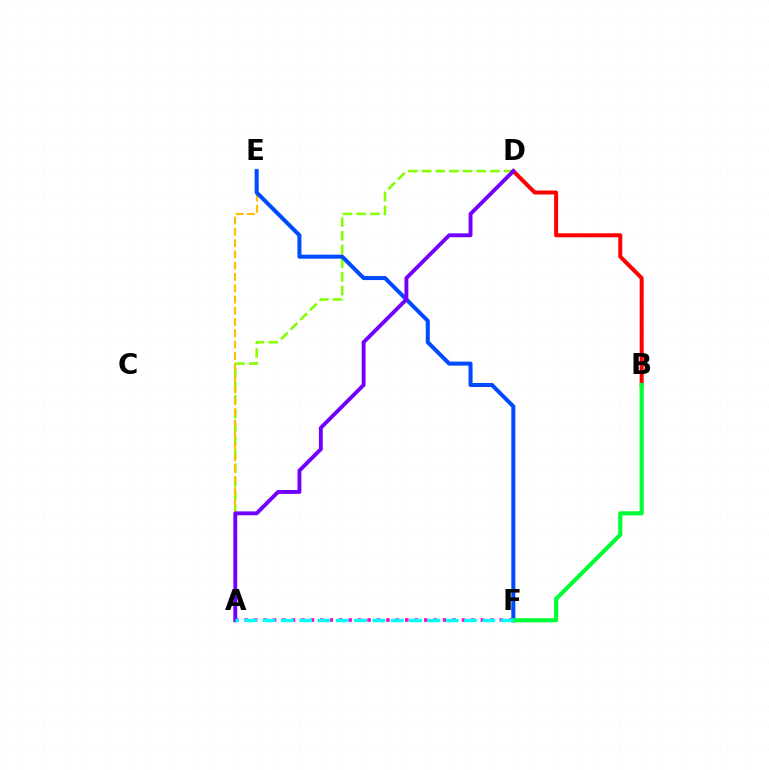{('A', 'D'): [{'color': '#84ff00', 'line_style': 'dashed', 'thickness': 1.86}, {'color': '#7200ff', 'line_style': 'solid', 'thickness': 2.79}], ('A', 'F'): [{'color': '#ff00cf', 'line_style': 'dotted', 'thickness': 2.57}, {'color': '#00fff6', 'line_style': 'dashed', 'thickness': 2.49}], ('A', 'E'): [{'color': '#ffbd00', 'line_style': 'dashed', 'thickness': 1.53}], ('E', 'F'): [{'color': '#004bff', 'line_style': 'solid', 'thickness': 2.9}], ('B', 'D'): [{'color': '#ff0000', 'line_style': 'solid', 'thickness': 2.87}], ('B', 'F'): [{'color': '#00ff39', 'line_style': 'solid', 'thickness': 2.99}]}